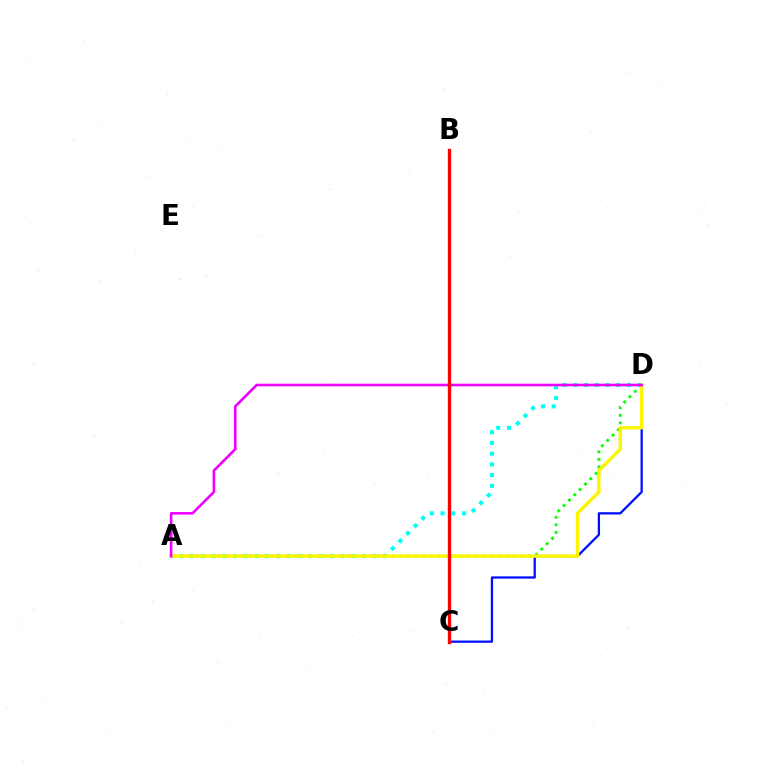{('C', 'D'): [{'color': '#0010ff', 'line_style': 'solid', 'thickness': 1.64}], ('A', 'D'): [{'color': '#00fff6', 'line_style': 'dotted', 'thickness': 2.91}, {'color': '#08ff00', 'line_style': 'dotted', 'thickness': 2.05}, {'color': '#fcf500', 'line_style': 'solid', 'thickness': 2.45}, {'color': '#ee00ff', 'line_style': 'solid', 'thickness': 1.88}], ('B', 'C'): [{'color': '#ff0000', 'line_style': 'solid', 'thickness': 2.39}]}